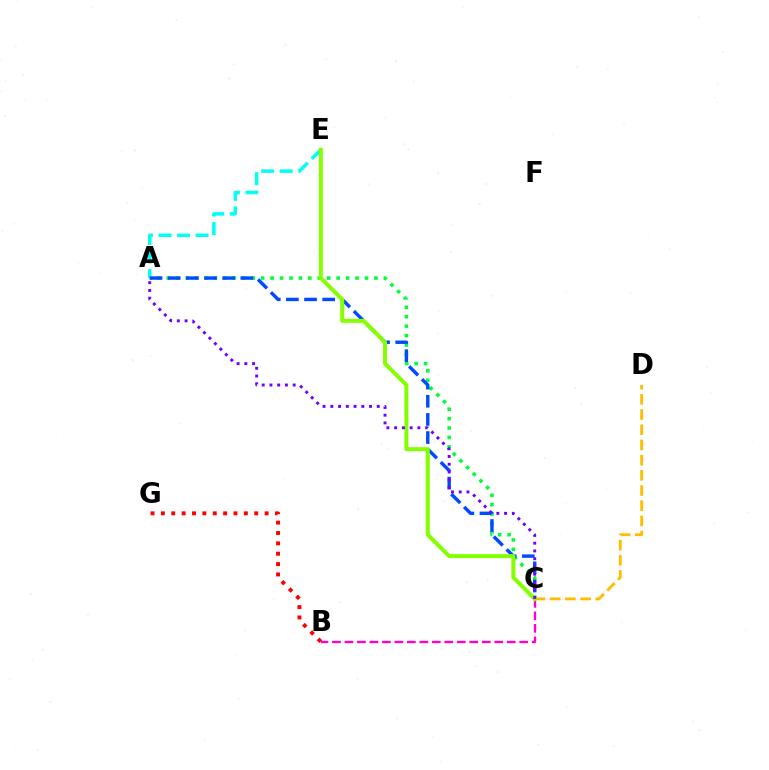{('A', 'C'): [{'color': '#00ff39', 'line_style': 'dotted', 'thickness': 2.56}, {'color': '#004bff', 'line_style': 'dashed', 'thickness': 2.47}, {'color': '#7200ff', 'line_style': 'dotted', 'thickness': 2.1}], ('C', 'D'): [{'color': '#ffbd00', 'line_style': 'dashed', 'thickness': 2.06}], ('A', 'E'): [{'color': '#00fff6', 'line_style': 'dashed', 'thickness': 2.52}], ('B', 'C'): [{'color': '#ff00cf', 'line_style': 'dashed', 'thickness': 1.7}], ('C', 'E'): [{'color': '#84ff00', 'line_style': 'solid', 'thickness': 2.86}], ('B', 'G'): [{'color': '#ff0000', 'line_style': 'dotted', 'thickness': 2.82}]}